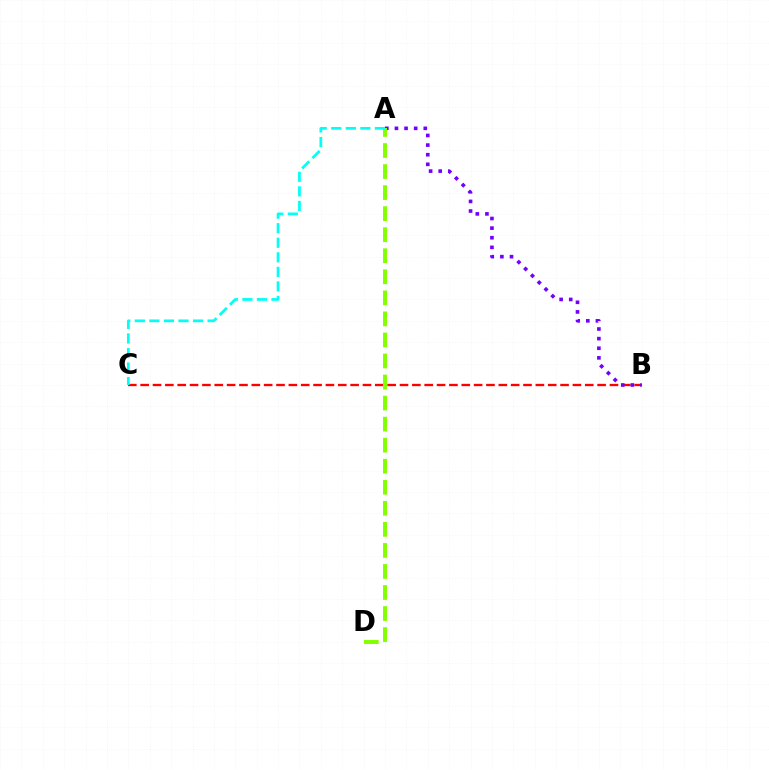{('B', 'C'): [{'color': '#ff0000', 'line_style': 'dashed', 'thickness': 1.68}], ('A', 'B'): [{'color': '#7200ff', 'line_style': 'dotted', 'thickness': 2.61}], ('A', 'D'): [{'color': '#84ff00', 'line_style': 'dashed', 'thickness': 2.86}], ('A', 'C'): [{'color': '#00fff6', 'line_style': 'dashed', 'thickness': 1.98}]}